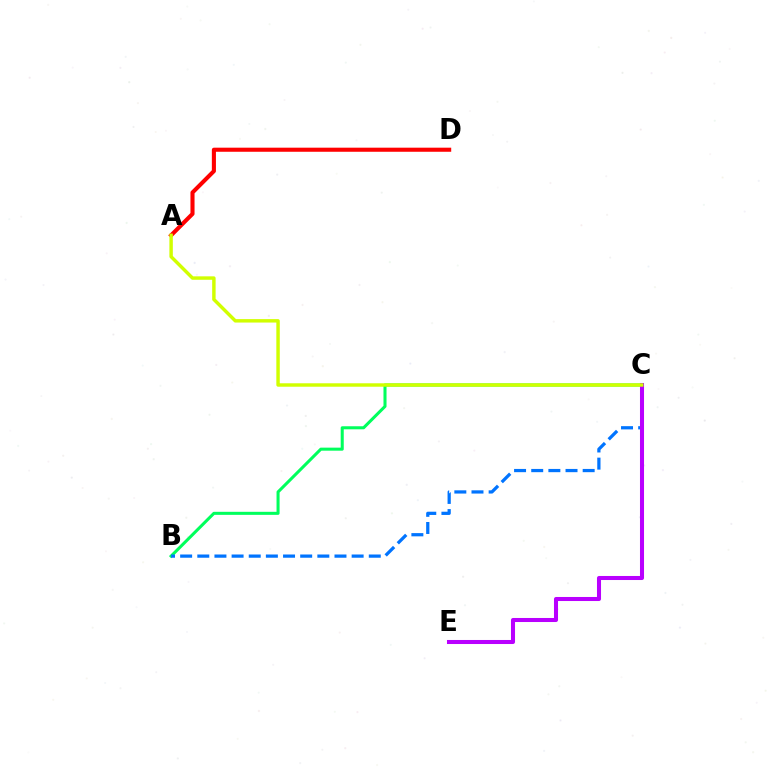{('B', 'C'): [{'color': '#00ff5c', 'line_style': 'solid', 'thickness': 2.19}, {'color': '#0074ff', 'line_style': 'dashed', 'thickness': 2.33}], ('A', 'D'): [{'color': '#ff0000', 'line_style': 'solid', 'thickness': 2.94}], ('C', 'E'): [{'color': '#b900ff', 'line_style': 'solid', 'thickness': 2.92}], ('A', 'C'): [{'color': '#d1ff00', 'line_style': 'solid', 'thickness': 2.48}]}